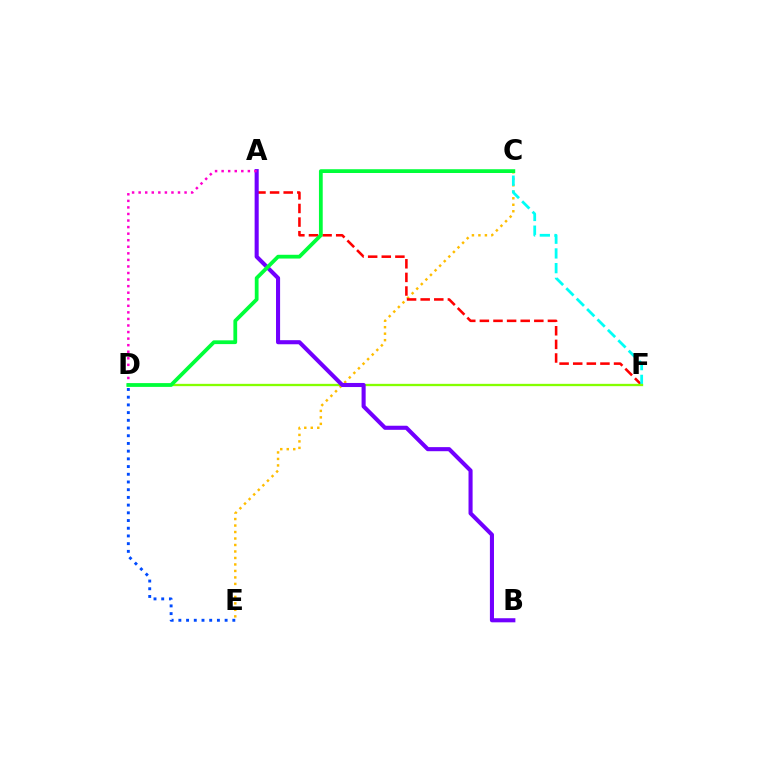{('C', 'E'): [{'color': '#ffbd00', 'line_style': 'dotted', 'thickness': 1.76}], ('A', 'F'): [{'color': '#ff0000', 'line_style': 'dashed', 'thickness': 1.85}], ('D', 'E'): [{'color': '#004bff', 'line_style': 'dotted', 'thickness': 2.09}], ('C', 'F'): [{'color': '#00fff6', 'line_style': 'dashed', 'thickness': 2.0}], ('D', 'F'): [{'color': '#84ff00', 'line_style': 'solid', 'thickness': 1.66}], ('A', 'B'): [{'color': '#7200ff', 'line_style': 'solid', 'thickness': 2.94}], ('A', 'D'): [{'color': '#ff00cf', 'line_style': 'dotted', 'thickness': 1.78}], ('C', 'D'): [{'color': '#00ff39', 'line_style': 'solid', 'thickness': 2.71}]}